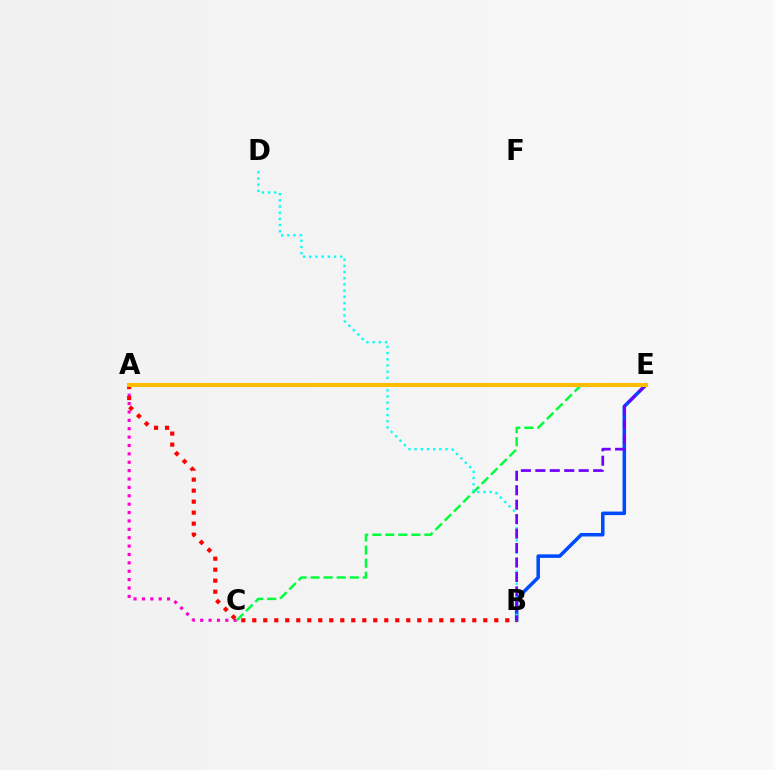{('B', 'E'): [{'color': '#004bff', 'line_style': 'solid', 'thickness': 2.54}, {'color': '#7200ff', 'line_style': 'dashed', 'thickness': 1.96}], ('A', 'C'): [{'color': '#ff00cf', 'line_style': 'dotted', 'thickness': 2.28}], ('A', 'B'): [{'color': '#ff0000', 'line_style': 'dotted', 'thickness': 2.99}], ('C', 'E'): [{'color': '#00ff39', 'line_style': 'dashed', 'thickness': 1.77}], ('B', 'D'): [{'color': '#00fff6', 'line_style': 'dotted', 'thickness': 1.68}], ('A', 'E'): [{'color': '#84ff00', 'line_style': 'dashed', 'thickness': 1.65}, {'color': '#ffbd00', 'line_style': 'solid', 'thickness': 2.91}]}